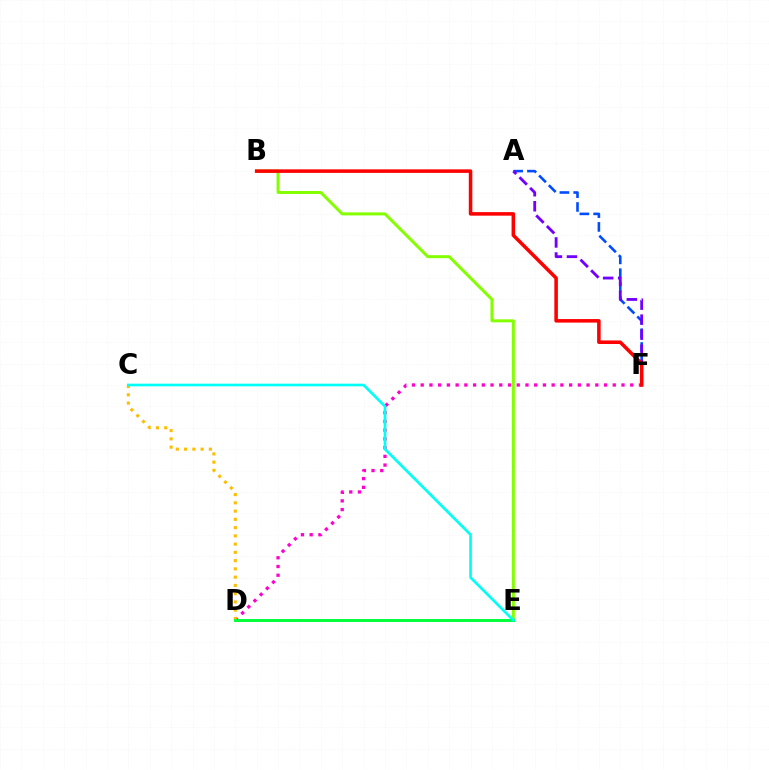{('B', 'E'): [{'color': '#84ff00', 'line_style': 'solid', 'thickness': 2.15}], ('A', 'F'): [{'color': '#004bff', 'line_style': 'dashed', 'thickness': 1.87}, {'color': '#7200ff', 'line_style': 'dashed', 'thickness': 2.04}], ('D', 'F'): [{'color': '#ff00cf', 'line_style': 'dotted', 'thickness': 2.37}], ('C', 'D'): [{'color': '#ffbd00', 'line_style': 'dotted', 'thickness': 2.24}], ('B', 'F'): [{'color': '#ff0000', 'line_style': 'solid', 'thickness': 2.55}], ('D', 'E'): [{'color': '#00ff39', 'line_style': 'solid', 'thickness': 2.12}], ('C', 'E'): [{'color': '#00fff6', 'line_style': 'solid', 'thickness': 1.92}]}